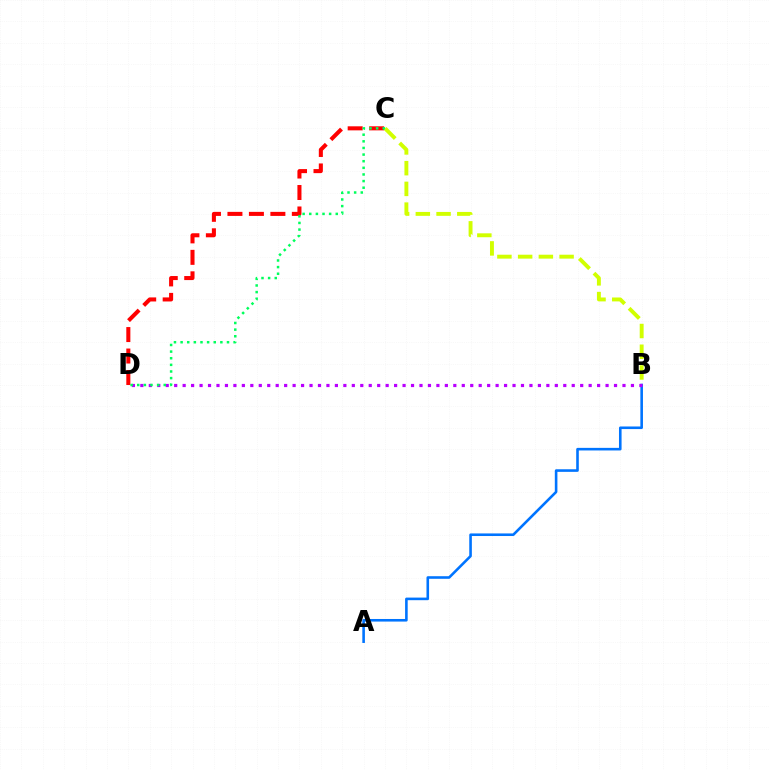{('A', 'B'): [{'color': '#0074ff', 'line_style': 'solid', 'thickness': 1.87}], ('B', 'D'): [{'color': '#b900ff', 'line_style': 'dotted', 'thickness': 2.3}], ('C', 'D'): [{'color': '#ff0000', 'line_style': 'dashed', 'thickness': 2.92}, {'color': '#00ff5c', 'line_style': 'dotted', 'thickness': 1.8}], ('B', 'C'): [{'color': '#d1ff00', 'line_style': 'dashed', 'thickness': 2.82}]}